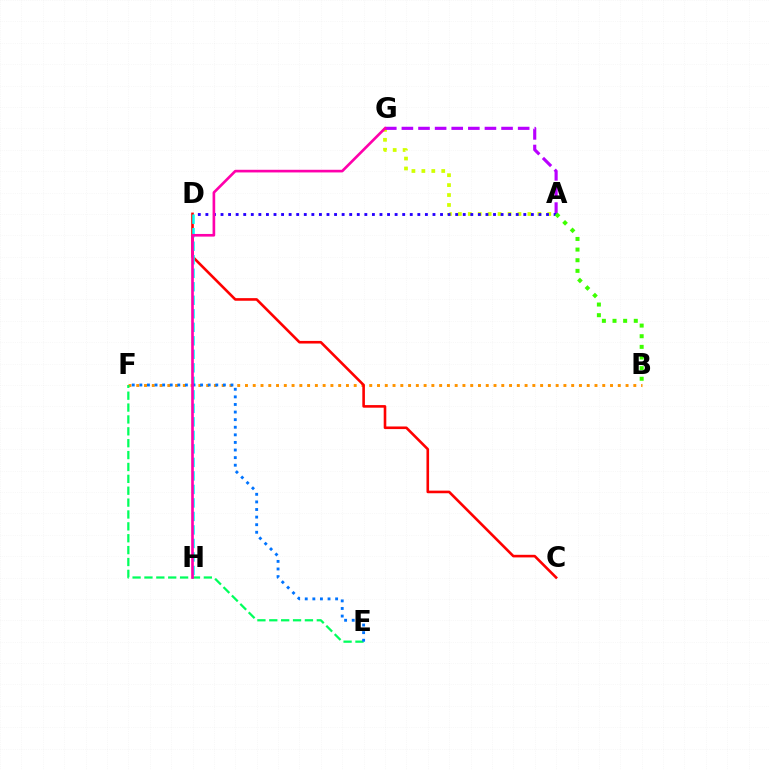{('B', 'F'): [{'color': '#ff9400', 'line_style': 'dotted', 'thickness': 2.11}], ('C', 'D'): [{'color': '#ff0000', 'line_style': 'solid', 'thickness': 1.88}], ('D', 'H'): [{'color': '#00fff6', 'line_style': 'dashed', 'thickness': 1.84}], ('A', 'G'): [{'color': '#d1ff00', 'line_style': 'dotted', 'thickness': 2.7}, {'color': '#b900ff', 'line_style': 'dashed', 'thickness': 2.26}], ('E', 'F'): [{'color': '#00ff5c', 'line_style': 'dashed', 'thickness': 1.61}, {'color': '#0074ff', 'line_style': 'dotted', 'thickness': 2.06}], ('A', 'D'): [{'color': '#2500ff', 'line_style': 'dotted', 'thickness': 2.06}], ('A', 'B'): [{'color': '#3dff00', 'line_style': 'dotted', 'thickness': 2.89}], ('G', 'H'): [{'color': '#ff00ac', 'line_style': 'solid', 'thickness': 1.91}]}